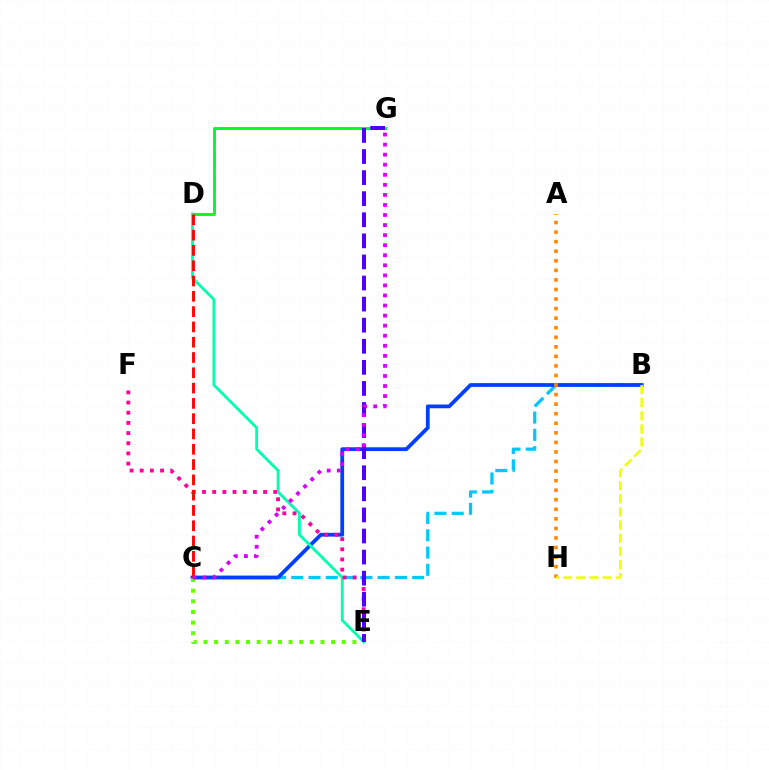{('B', 'C'): [{'color': '#00c7ff', 'line_style': 'dashed', 'thickness': 2.35}, {'color': '#003fff', 'line_style': 'solid', 'thickness': 2.71}], ('D', 'G'): [{'color': '#00ff27', 'line_style': 'solid', 'thickness': 2.13}], ('A', 'H'): [{'color': '#ff8800', 'line_style': 'dotted', 'thickness': 2.6}], ('D', 'E'): [{'color': '#00ffaf', 'line_style': 'solid', 'thickness': 2.03}], ('B', 'H'): [{'color': '#eeff00', 'line_style': 'dashed', 'thickness': 1.78}], ('E', 'F'): [{'color': '#ff00a0', 'line_style': 'dotted', 'thickness': 2.76}], ('C', 'E'): [{'color': '#66ff00', 'line_style': 'dotted', 'thickness': 2.89}], ('E', 'G'): [{'color': '#4f00ff', 'line_style': 'dashed', 'thickness': 2.86}], ('C', 'D'): [{'color': '#ff0000', 'line_style': 'dashed', 'thickness': 2.08}], ('C', 'G'): [{'color': '#d600ff', 'line_style': 'dotted', 'thickness': 2.73}]}